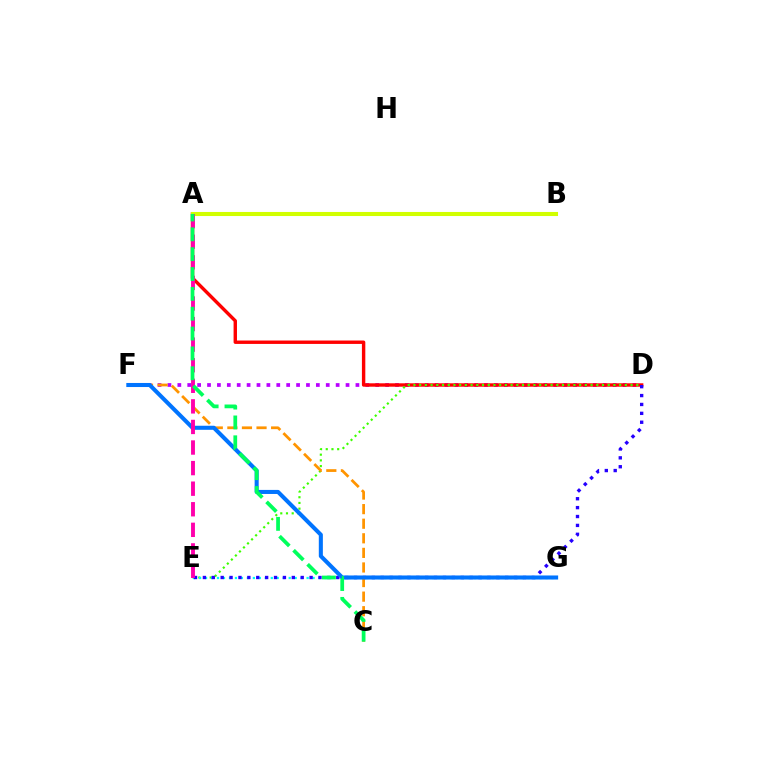{('D', 'F'): [{'color': '#b900ff', 'line_style': 'dotted', 'thickness': 2.69}], ('A', 'D'): [{'color': '#ff0000', 'line_style': 'solid', 'thickness': 2.45}], ('D', 'E'): [{'color': '#3dff00', 'line_style': 'dotted', 'thickness': 1.55}, {'color': '#2500ff', 'line_style': 'dotted', 'thickness': 2.42}], ('E', 'G'): [{'color': '#00fff6', 'line_style': 'dotted', 'thickness': 1.62}], ('A', 'B'): [{'color': '#d1ff00', 'line_style': 'solid', 'thickness': 2.94}], ('C', 'F'): [{'color': '#ff9400', 'line_style': 'dashed', 'thickness': 1.98}], ('F', 'G'): [{'color': '#0074ff', 'line_style': 'solid', 'thickness': 2.92}], ('A', 'E'): [{'color': '#ff00ac', 'line_style': 'dashed', 'thickness': 2.8}], ('A', 'C'): [{'color': '#00ff5c', 'line_style': 'dashed', 'thickness': 2.7}]}